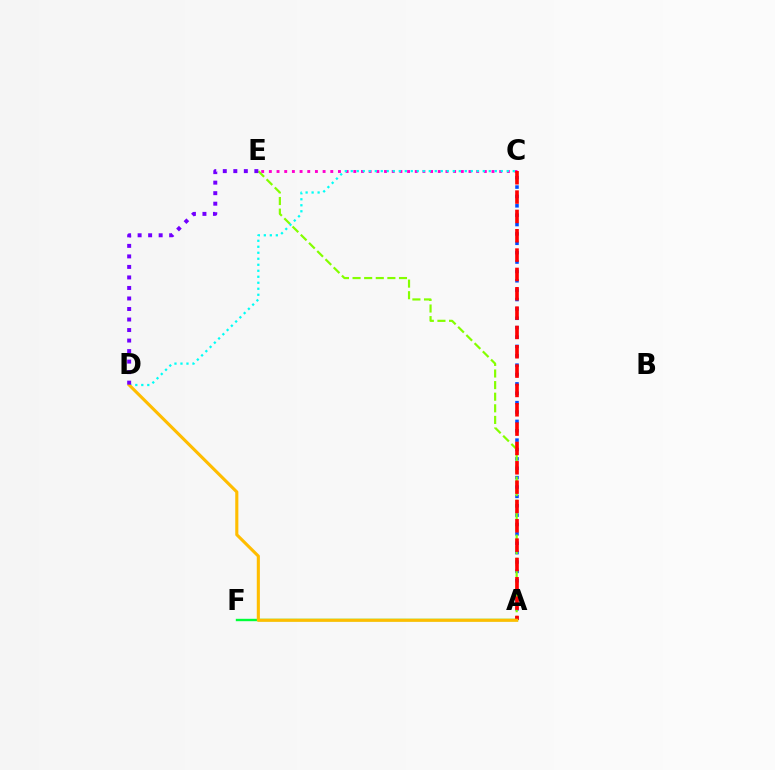{('A', 'C'): [{'color': '#004bff', 'line_style': 'dotted', 'thickness': 2.55}, {'color': '#ff0000', 'line_style': 'dashed', 'thickness': 2.63}], ('A', 'F'): [{'color': '#00ff39', 'line_style': 'solid', 'thickness': 1.72}], ('A', 'E'): [{'color': '#84ff00', 'line_style': 'dashed', 'thickness': 1.58}], ('C', 'E'): [{'color': '#ff00cf', 'line_style': 'dotted', 'thickness': 2.09}], ('C', 'D'): [{'color': '#00fff6', 'line_style': 'dotted', 'thickness': 1.63}], ('A', 'D'): [{'color': '#ffbd00', 'line_style': 'solid', 'thickness': 2.23}], ('D', 'E'): [{'color': '#7200ff', 'line_style': 'dotted', 'thickness': 2.86}]}